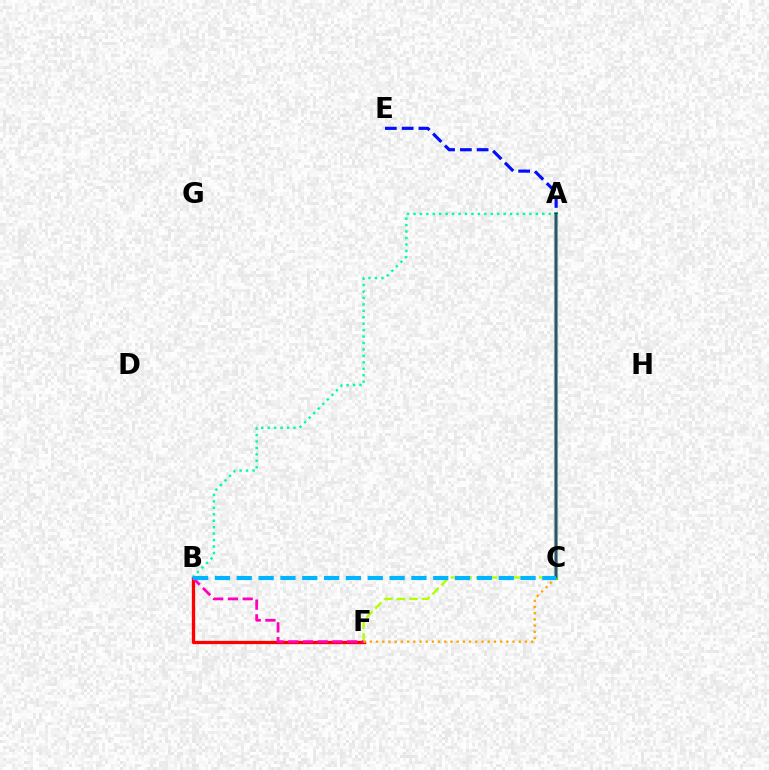{('B', 'F'): [{'color': '#ff0000', 'line_style': 'solid', 'thickness': 2.37}, {'color': '#ff00bd', 'line_style': 'dashed', 'thickness': 2.0}], ('C', 'F'): [{'color': '#b3ff00', 'line_style': 'dashed', 'thickness': 1.71}, {'color': '#ffa500', 'line_style': 'dotted', 'thickness': 1.69}], ('A', 'C'): [{'color': '#08ff00', 'line_style': 'solid', 'thickness': 2.99}, {'color': '#9b00ff', 'line_style': 'solid', 'thickness': 1.54}], ('A', 'B'): [{'color': '#00ff9d', 'line_style': 'dotted', 'thickness': 1.75}], ('B', 'C'): [{'color': '#00b5ff', 'line_style': 'dashed', 'thickness': 2.97}], ('A', 'E'): [{'color': '#0010ff', 'line_style': 'dashed', 'thickness': 2.28}]}